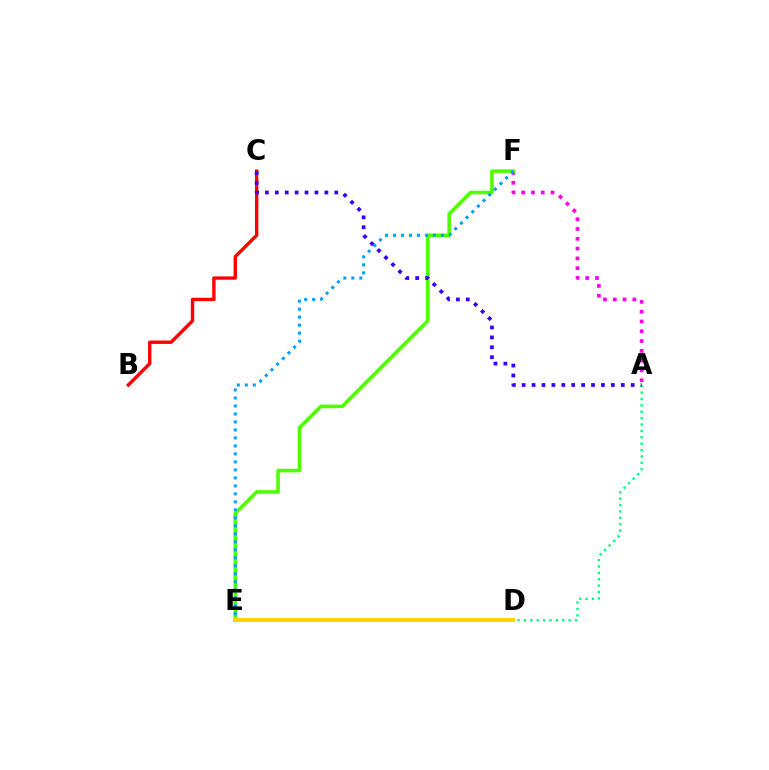{('A', 'F'): [{'color': '#ff00ed', 'line_style': 'dotted', 'thickness': 2.66}], ('A', 'D'): [{'color': '#00ff86', 'line_style': 'dotted', 'thickness': 1.74}], ('B', 'C'): [{'color': '#ff0000', 'line_style': 'solid', 'thickness': 2.42}], ('E', 'F'): [{'color': '#4fff00', 'line_style': 'solid', 'thickness': 2.58}, {'color': '#009eff', 'line_style': 'dotted', 'thickness': 2.17}], ('D', 'E'): [{'color': '#ffd500', 'line_style': 'solid', 'thickness': 2.89}], ('A', 'C'): [{'color': '#3700ff', 'line_style': 'dotted', 'thickness': 2.69}]}